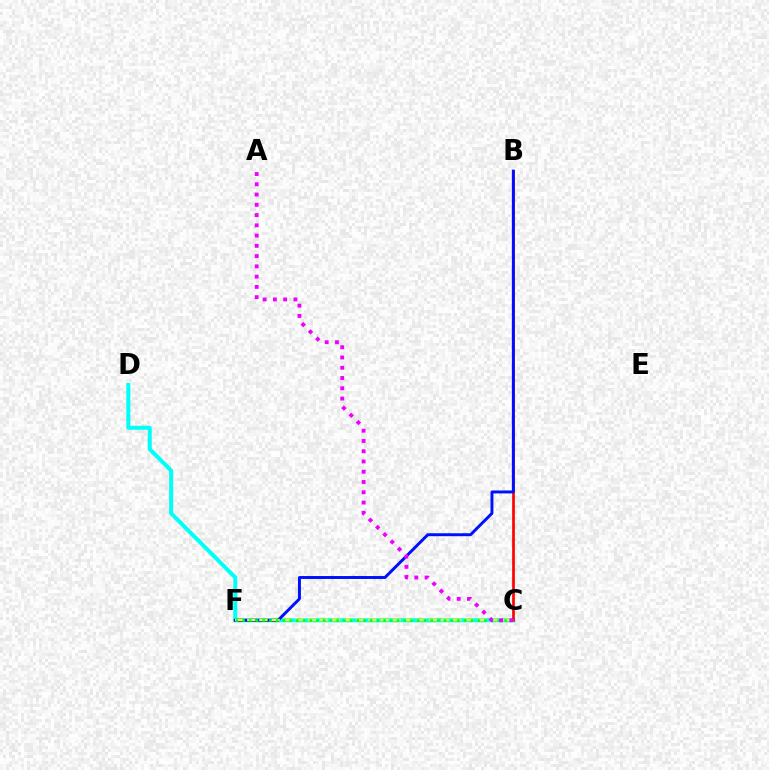{('C', 'D'): [{'color': '#00fff6', 'line_style': 'solid', 'thickness': 2.9}], ('B', 'C'): [{'color': '#ff0000', 'line_style': 'solid', 'thickness': 1.94}], ('B', 'F'): [{'color': '#0010ff', 'line_style': 'solid', 'thickness': 2.12}], ('C', 'F'): [{'color': '#fcf500', 'line_style': 'dashed', 'thickness': 1.65}, {'color': '#08ff00', 'line_style': 'dotted', 'thickness': 1.82}], ('A', 'C'): [{'color': '#ee00ff', 'line_style': 'dotted', 'thickness': 2.79}]}